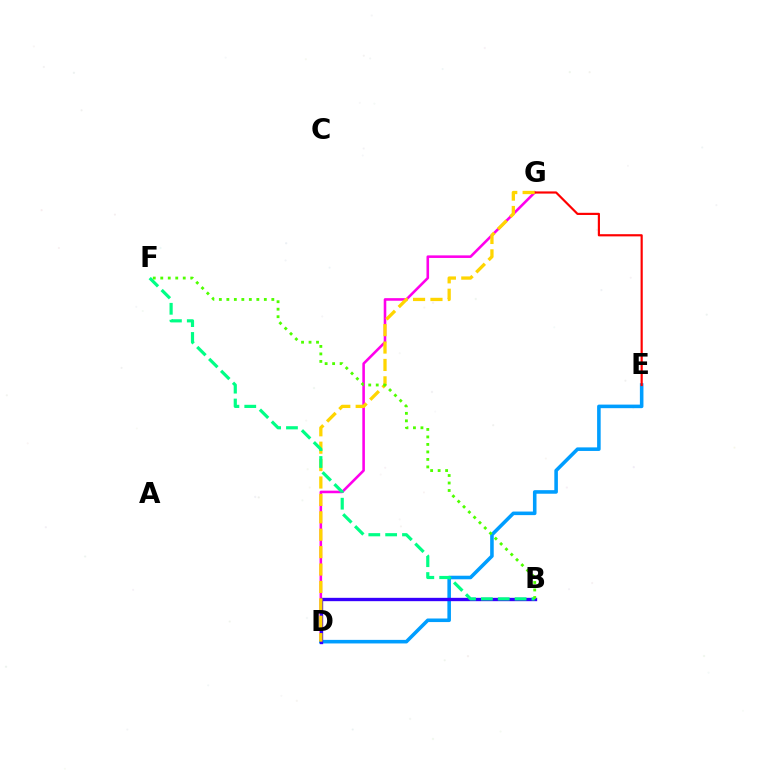{('D', 'G'): [{'color': '#ff00ed', 'line_style': 'solid', 'thickness': 1.86}, {'color': '#ffd500', 'line_style': 'dashed', 'thickness': 2.36}], ('D', 'E'): [{'color': '#009eff', 'line_style': 'solid', 'thickness': 2.57}], ('B', 'D'): [{'color': '#3700ff', 'line_style': 'solid', 'thickness': 2.41}], ('E', 'G'): [{'color': '#ff0000', 'line_style': 'solid', 'thickness': 1.57}], ('B', 'F'): [{'color': '#00ff86', 'line_style': 'dashed', 'thickness': 2.29}, {'color': '#4fff00', 'line_style': 'dotted', 'thickness': 2.04}]}